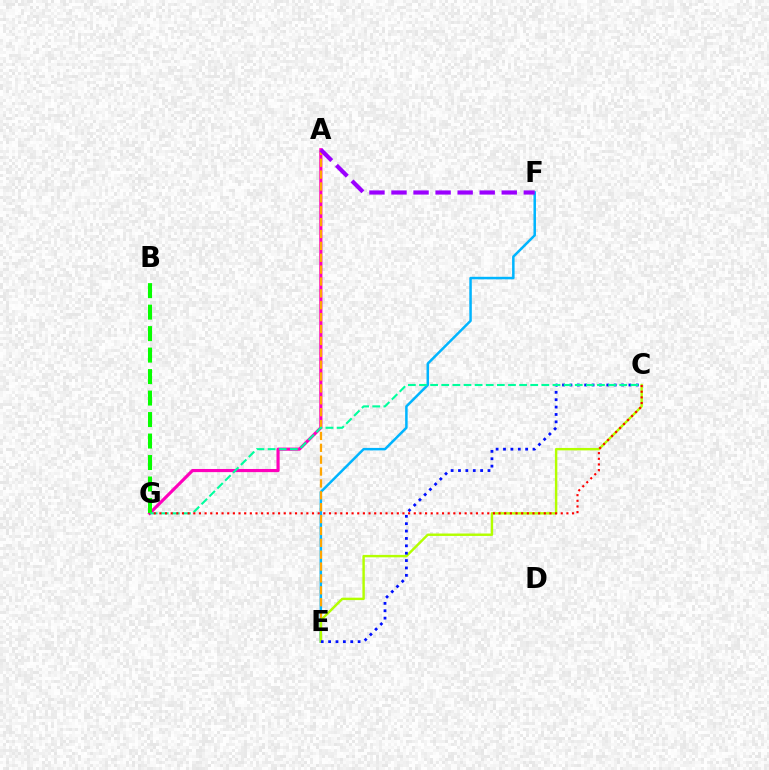{('E', 'F'): [{'color': '#00b5ff', 'line_style': 'solid', 'thickness': 1.8}], ('A', 'G'): [{'color': '#ff00bd', 'line_style': 'solid', 'thickness': 2.26}], ('A', 'E'): [{'color': '#ffa500', 'line_style': 'dashed', 'thickness': 1.61}], ('B', 'G'): [{'color': '#08ff00', 'line_style': 'dashed', 'thickness': 2.92}], ('C', 'E'): [{'color': '#b3ff00', 'line_style': 'solid', 'thickness': 1.74}, {'color': '#0010ff', 'line_style': 'dotted', 'thickness': 2.0}], ('C', 'G'): [{'color': '#00ff9d', 'line_style': 'dashed', 'thickness': 1.51}, {'color': '#ff0000', 'line_style': 'dotted', 'thickness': 1.54}], ('A', 'F'): [{'color': '#9b00ff', 'line_style': 'dashed', 'thickness': 3.0}]}